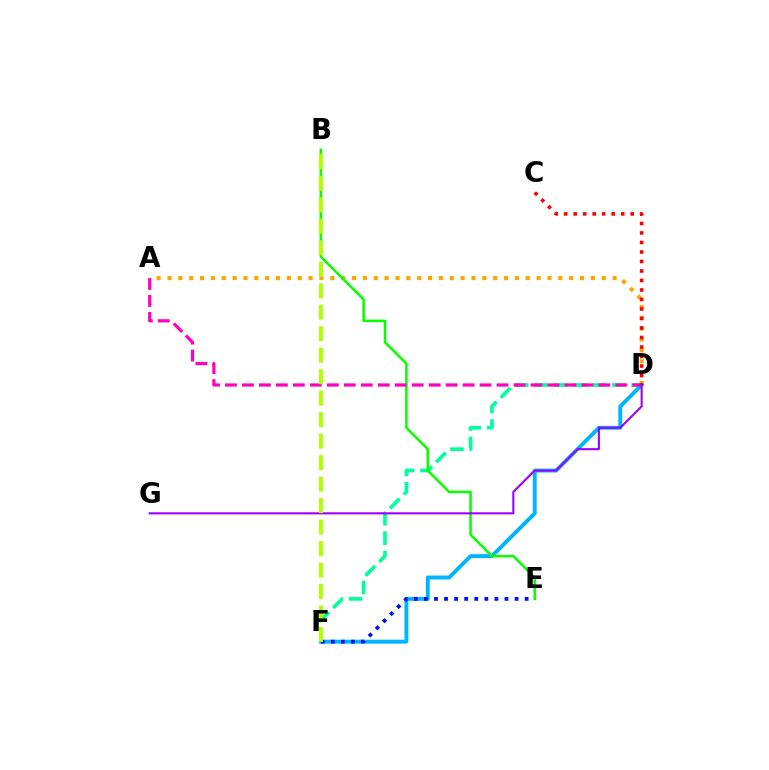{('A', 'D'): [{'color': '#ffa500', 'line_style': 'dotted', 'thickness': 2.95}, {'color': '#ff00bd', 'line_style': 'dashed', 'thickness': 2.31}], ('D', 'F'): [{'color': '#00ff9d', 'line_style': 'dashed', 'thickness': 2.64}, {'color': '#00b5ff', 'line_style': 'solid', 'thickness': 2.81}], ('E', 'F'): [{'color': '#0010ff', 'line_style': 'dotted', 'thickness': 2.74}], ('B', 'E'): [{'color': '#08ff00', 'line_style': 'solid', 'thickness': 1.83}], ('C', 'D'): [{'color': '#ff0000', 'line_style': 'dotted', 'thickness': 2.58}], ('D', 'G'): [{'color': '#9b00ff', 'line_style': 'solid', 'thickness': 1.51}], ('B', 'F'): [{'color': '#b3ff00', 'line_style': 'dashed', 'thickness': 2.92}]}